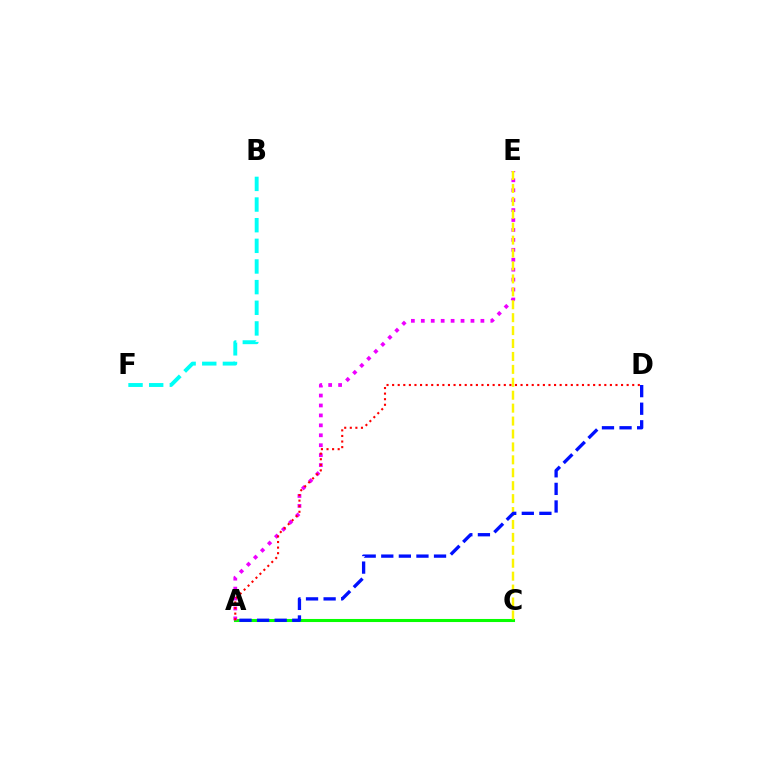{('A', 'C'): [{'color': '#08ff00', 'line_style': 'solid', 'thickness': 2.21}], ('A', 'E'): [{'color': '#ee00ff', 'line_style': 'dotted', 'thickness': 2.7}], ('C', 'E'): [{'color': '#fcf500', 'line_style': 'dashed', 'thickness': 1.76}], ('B', 'F'): [{'color': '#00fff6', 'line_style': 'dashed', 'thickness': 2.8}], ('A', 'D'): [{'color': '#ff0000', 'line_style': 'dotted', 'thickness': 1.52}, {'color': '#0010ff', 'line_style': 'dashed', 'thickness': 2.39}]}